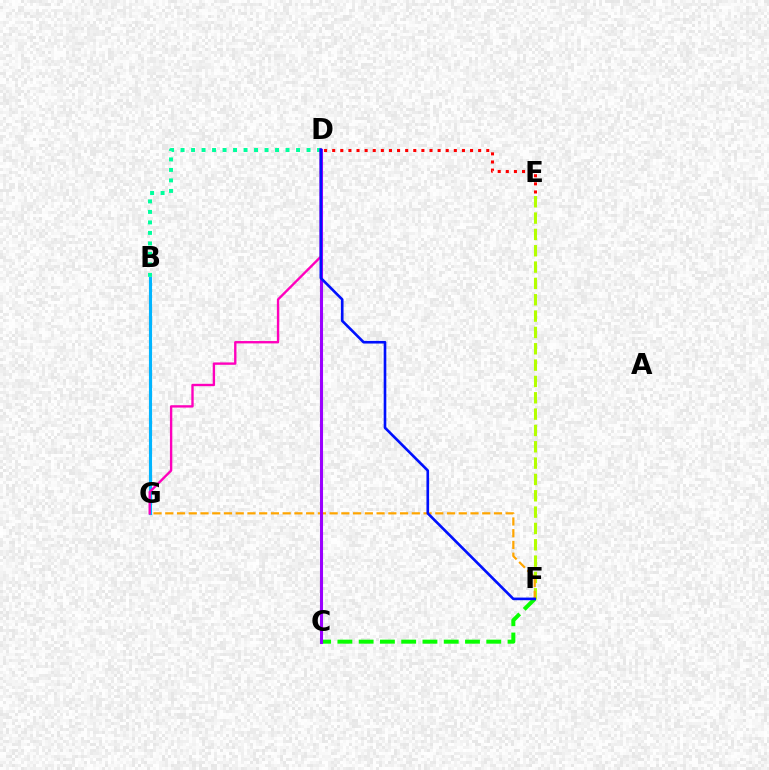{('C', 'F'): [{'color': '#08ff00', 'line_style': 'dashed', 'thickness': 2.89}], ('E', 'F'): [{'color': '#b3ff00', 'line_style': 'dashed', 'thickness': 2.22}], ('F', 'G'): [{'color': '#ffa500', 'line_style': 'dashed', 'thickness': 1.59}], ('D', 'E'): [{'color': '#ff0000', 'line_style': 'dotted', 'thickness': 2.2}], ('B', 'G'): [{'color': '#00b5ff', 'line_style': 'solid', 'thickness': 2.26}], ('B', 'D'): [{'color': '#00ff9d', 'line_style': 'dotted', 'thickness': 2.85}], ('D', 'G'): [{'color': '#ff00bd', 'line_style': 'solid', 'thickness': 1.7}], ('C', 'D'): [{'color': '#9b00ff', 'line_style': 'solid', 'thickness': 2.21}], ('D', 'F'): [{'color': '#0010ff', 'line_style': 'solid', 'thickness': 1.9}]}